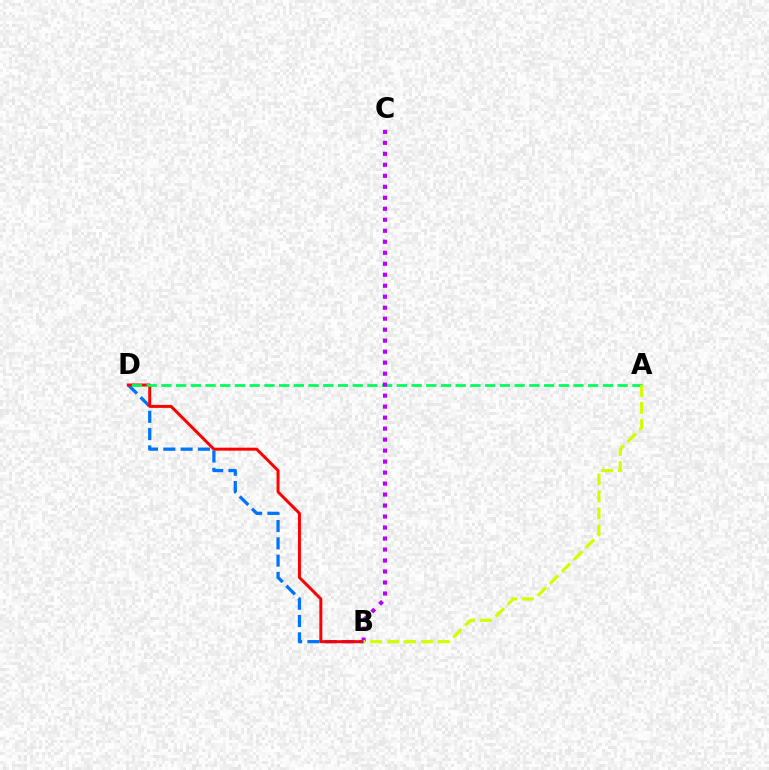{('B', 'D'): [{'color': '#0074ff', 'line_style': 'dashed', 'thickness': 2.35}, {'color': '#ff0000', 'line_style': 'solid', 'thickness': 2.14}], ('A', 'D'): [{'color': '#00ff5c', 'line_style': 'dashed', 'thickness': 2.0}], ('B', 'C'): [{'color': '#b900ff', 'line_style': 'dotted', 'thickness': 2.99}], ('A', 'B'): [{'color': '#d1ff00', 'line_style': 'dashed', 'thickness': 2.3}]}